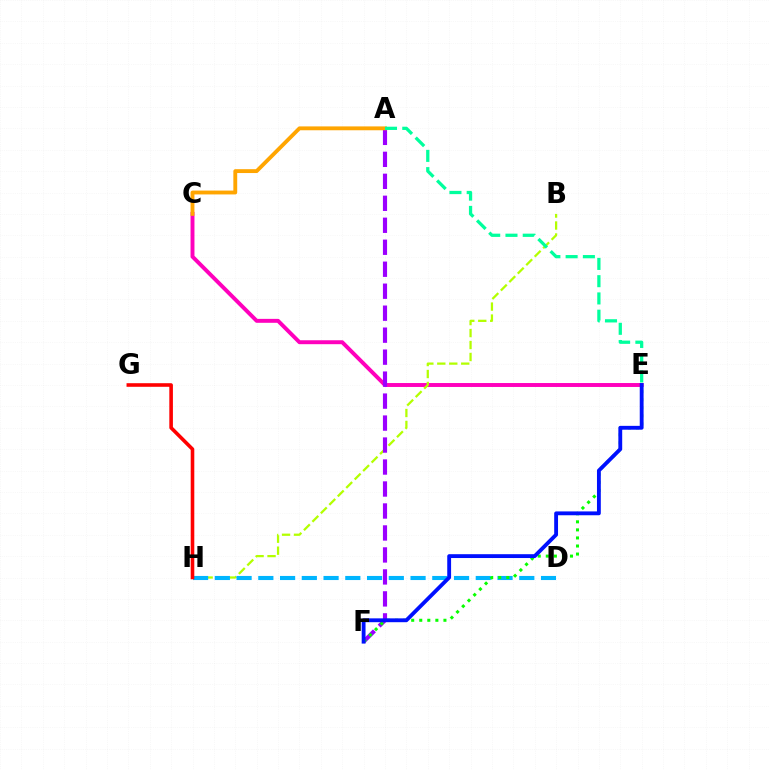{('C', 'E'): [{'color': '#ff00bd', 'line_style': 'solid', 'thickness': 2.83}], ('B', 'H'): [{'color': '#b3ff00', 'line_style': 'dashed', 'thickness': 1.62}], ('A', 'F'): [{'color': '#9b00ff', 'line_style': 'dashed', 'thickness': 2.99}], ('D', 'H'): [{'color': '#00b5ff', 'line_style': 'dashed', 'thickness': 2.95}], ('E', 'F'): [{'color': '#08ff00', 'line_style': 'dotted', 'thickness': 2.19}, {'color': '#0010ff', 'line_style': 'solid', 'thickness': 2.77}], ('G', 'H'): [{'color': '#ff0000', 'line_style': 'solid', 'thickness': 2.59}], ('A', 'C'): [{'color': '#ffa500', 'line_style': 'solid', 'thickness': 2.78}], ('A', 'E'): [{'color': '#00ff9d', 'line_style': 'dashed', 'thickness': 2.34}]}